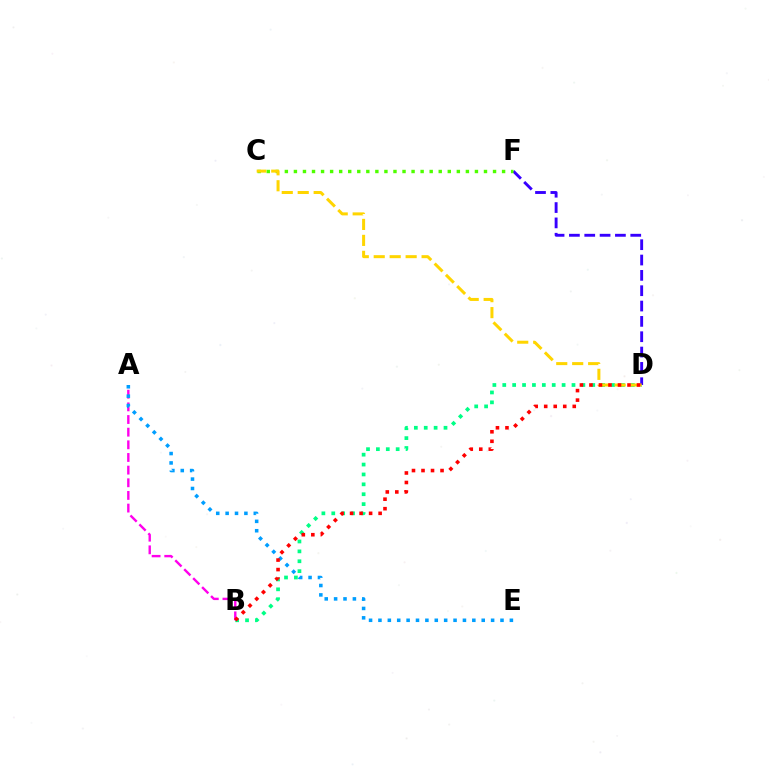{('B', 'D'): [{'color': '#00ff86', 'line_style': 'dotted', 'thickness': 2.69}, {'color': '#ff0000', 'line_style': 'dotted', 'thickness': 2.59}], ('A', 'B'): [{'color': '#ff00ed', 'line_style': 'dashed', 'thickness': 1.72}], ('D', 'F'): [{'color': '#3700ff', 'line_style': 'dashed', 'thickness': 2.08}], ('C', 'F'): [{'color': '#4fff00', 'line_style': 'dotted', 'thickness': 2.46}], ('A', 'E'): [{'color': '#009eff', 'line_style': 'dotted', 'thickness': 2.55}], ('C', 'D'): [{'color': '#ffd500', 'line_style': 'dashed', 'thickness': 2.17}]}